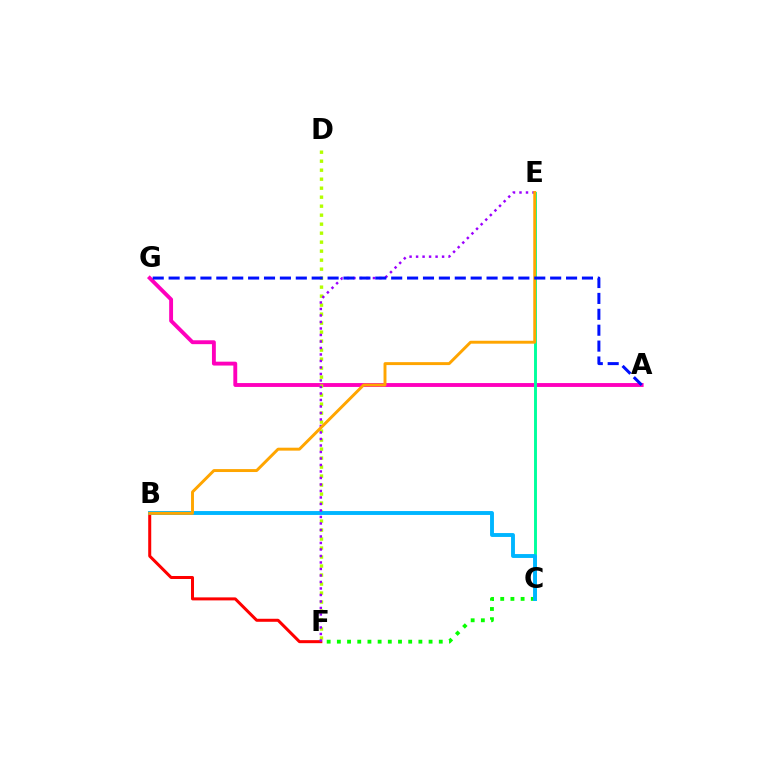{('A', 'G'): [{'color': '#ff00bd', 'line_style': 'solid', 'thickness': 2.79}, {'color': '#0010ff', 'line_style': 'dashed', 'thickness': 2.16}], ('D', 'F'): [{'color': '#b3ff00', 'line_style': 'dotted', 'thickness': 2.44}], ('B', 'F'): [{'color': '#ff0000', 'line_style': 'solid', 'thickness': 2.17}], ('C', 'E'): [{'color': '#00ff9d', 'line_style': 'solid', 'thickness': 2.11}], ('C', 'F'): [{'color': '#08ff00', 'line_style': 'dotted', 'thickness': 2.77}], ('B', 'C'): [{'color': '#00b5ff', 'line_style': 'solid', 'thickness': 2.8}], ('E', 'F'): [{'color': '#9b00ff', 'line_style': 'dotted', 'thickness': 1.77}], ('B', 'E'): [{'color': '#ffa500', 'line_style': 'solid', 'thickness': 2.11}]}